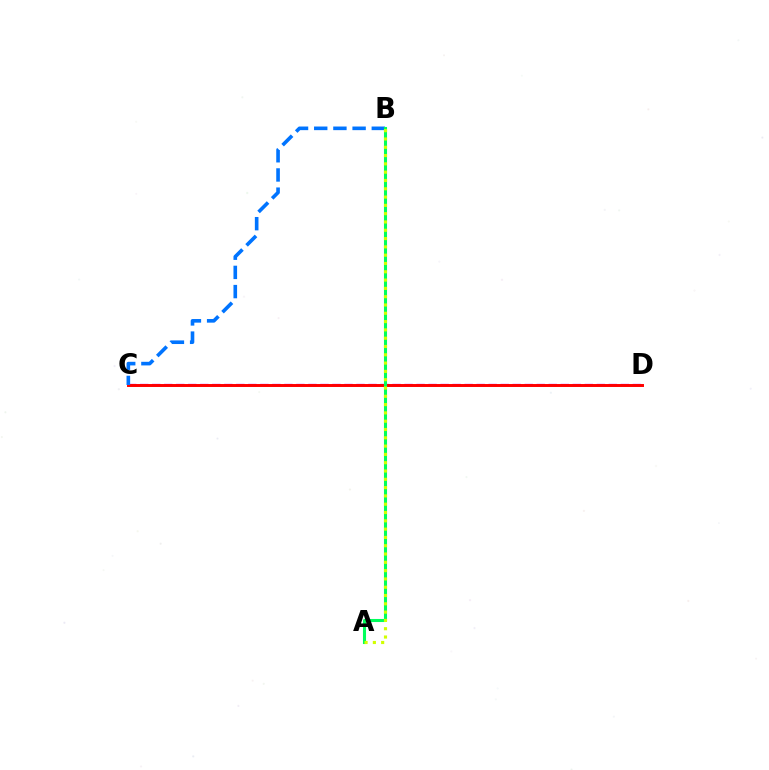{('C', 'D'): [{'color': '#b900ff', 'line_style': 'dashed', 'thickness': 1.63}, {'color': '#ff0000', 'line_style': 'solid', 'thickness': 2.12}], ('B', 'C'): [{'color': '#0074ff', 'line_style': 'dashed', 'thickness': 2.61}], ('A', 'B'): [{'color': '#00ff5c', 'line_style': 'solid', 'thickness': 2.21}, {'color': '#d1ff00', 'line_style': 'dotted', 'thickness': 2.26}]}